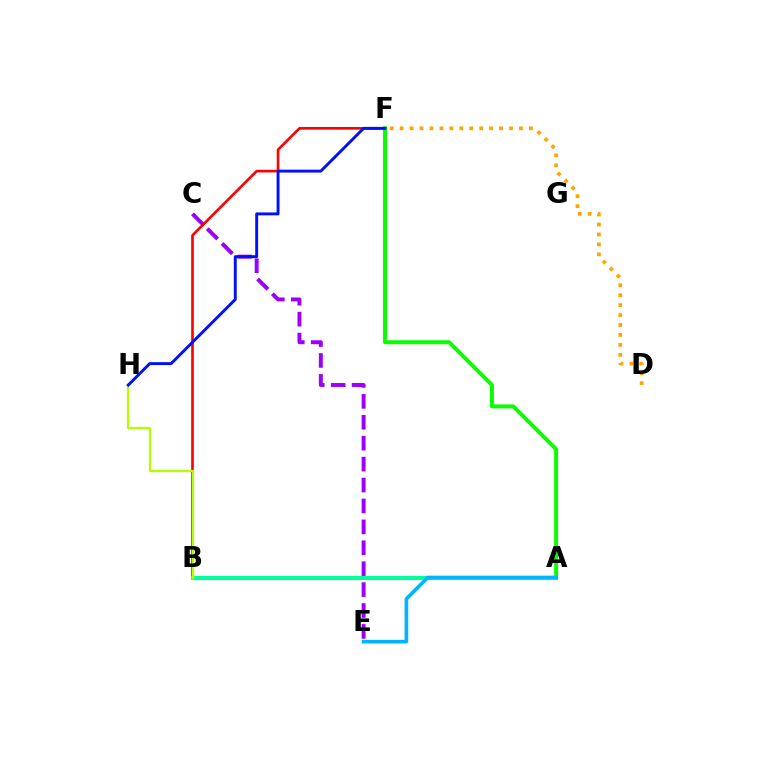{('A', 'B'): [{'color': '#ff00bd', 'line_style': 'solid', 'thickness': 2.66}, {'color': '#00ff9d', 'line_style': 'solid', 'thickness': 2.95}], ('C', 'E'): [{'color': '#9b00ff', 'line_style': 'dashed', 'thickness': 2.84}], ('B', 'F'): [{'color': '#ff0000', 'line_style': 'solid', 'thickness': 1.9}], ('A', 'F'): [{'color': '#08ff00', 'line_style': 'solid', 'thickness': 2.85}], ('A', 'E'): [{'color': '#00b5ff', 'line_style': 'solid', 'thickness': 2.63}], ('B', 'H'): [{'color': '#b3ff00', 'line_style': 'solid', 'thickness': 1.61}], ('D', 'F'): [{'color': '#ffa500', 'line_style': 'dotted', 'thickness': 2.7}], ('F', 'H'): [{'color': '#0010ff', 'line_style': 'solid', 'thickness': 2.1}]}